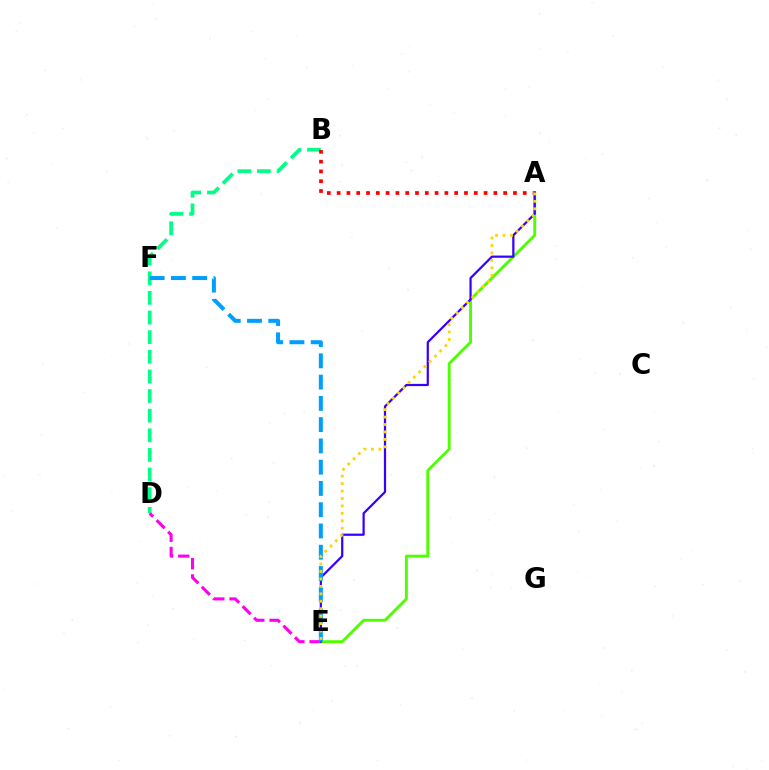{('B', 'D'): [{'color': '#00ff86', 'line_style': 'dashed', 'thickness': 2.67}], ('A', 'B'): [{'color': '#ff0000', 'line_style': 'dotted', 'thickness': 2.66}], ('D', 'E'): [{'color': '#ff00ed', 'line_style': 'dashed', 'thickness': 2.21}], ('A', 'E'): [{'color': '#4fff00', 'line_style': 'solid', 'thickness': 2.09}, {'color': '#3700ff', 'line_style': 'solid', 'thickness': 1.6}, {'color': '#ffd500', 'line_style': 'dotted', 'thickness': 2.02}], ('E', 'F'): [{'color': '#009eff', 'line_style': 'dashed', 'thickness': 2.89}]}